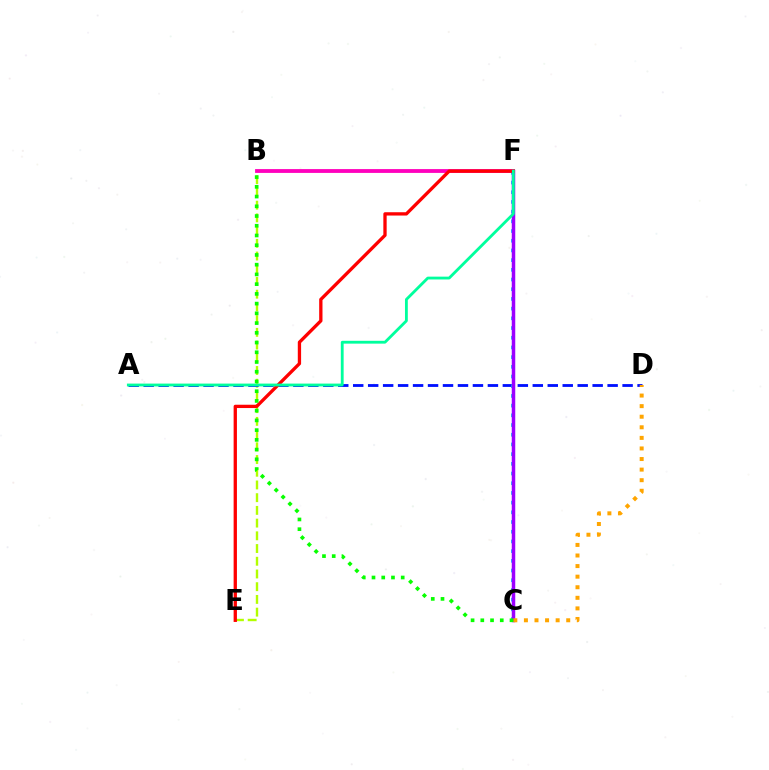{('B', 'E'): [{'color': '#b3ff00', 'line_style': 'dashed', 'thickness': 1.73}], ('A', 'D'): [{'color': '#0010ff', 'line_style': 'dashed', 'thickness': 2.03}], ('C', 'F'): [{'color': '#00b5ff', 'line_style': 'dotted', 'thickness': 2.64}, {'color': '#9b00ff', 'line_style': 'solid', 'thickness': 2.51}], ('C', 'D'): [{'color': '#ffa500', 'line_style': 'dotted', 'thickness': 2.87}], ('B', 'F'): [{'color': '#ff00bd', 'line_style': 'solid', 'thickness': 2.75}], ('E', 'F'): [{'color': '#ff0000', 'line_style': 'solid', 'thickness': 2.38}], ('B', 'C'): [{'color': '#08ff00', 'line_style': 'dotted', 'thickness': 2.64}], ('A', 'F'): [{'color': '#00ff9d', 'line_style': 'solid', 'thickness': 2.03}]}